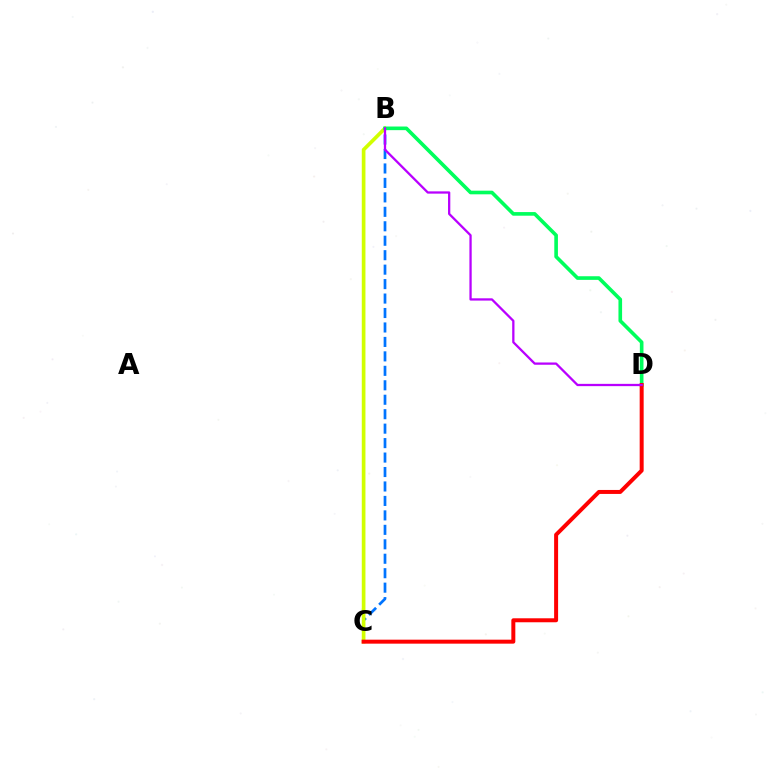{('B', 'C'): [{'color': '#0074ff', 'line_style': 'dashed', 'thickness': 1.96}, {'color': '#d1ff00', 'line_style': 'solid', 'thickness': 2.65}], ('B', 'D'): [{'color': '#00ff5c', 'line_style': 'solid', 'thickness': 2.61}, {'color': '#b900ff', 'line_style': 'solid', 'thickness': 1.64}], ('C', 'D'): [{'color': '#ff0000', 'line_style': 'solid', 'thickness': 2.87}]}